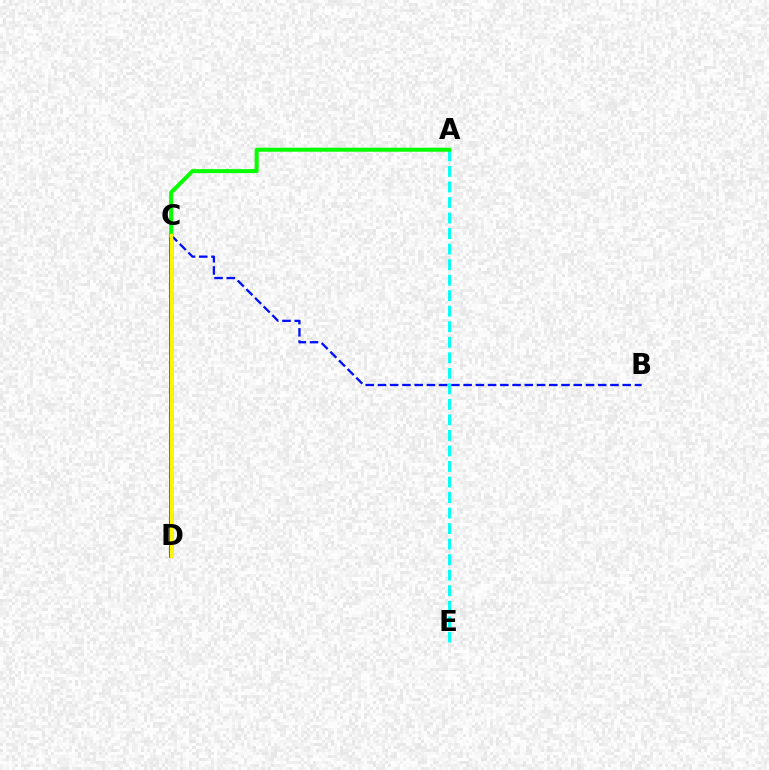{('A', 'E'): [{'color': '#00fff6', 'line_style': 'dashed', 'thickness': 2.11}], ('B', 'C'): [{'color': '#0010ff', 'line_style': 'dashed', 'thickness': 1.66}], ('C', 'D'): [{'color': '#ee00ff', 'line_style': 'solid', 'thickness': 2.41}, {'color': '#ff0000', 'line_style': 'solid', 'thickness': 2.76}, {'color': '#fcf500', 'line_style': 'solid', 'thickness': 2.42}], ('A', 'C'): [{'color': '#08ff00', 'line_style': 'solid', 'thickness': 2.89}]}